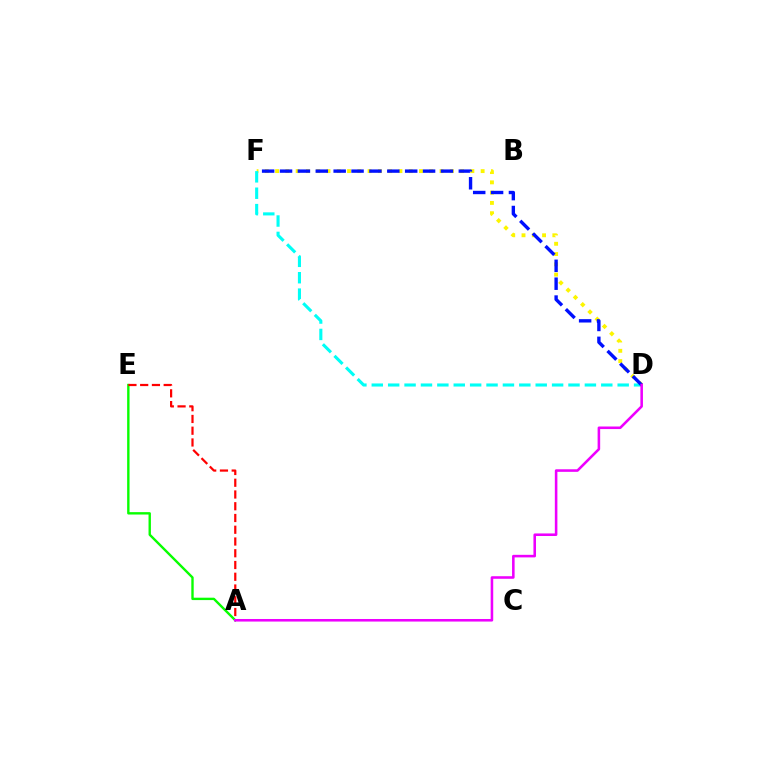{('A', 'E'): [{'color': '#08ff00', 'line_style': 'solid', 'thickness': 1.72}, {'color': '#ff0000', 'line_style': 'dashed', 'thickness': 1.6}], ('D', 'F'): [{'color': '#fcf500', 'line_style': 'dotted', 'thickness': 2.79}, {'color': '#00fff6', 'line_style': 'dashed', 'thickness': 2.23}, {'color': '#0010ff', 'line_style': 'dashed', 'thickness': 2.43}], ('A', 'D'): [{'color': '#ee00ff', 'line_style': 'solid', 'thickness': 1.85}]}